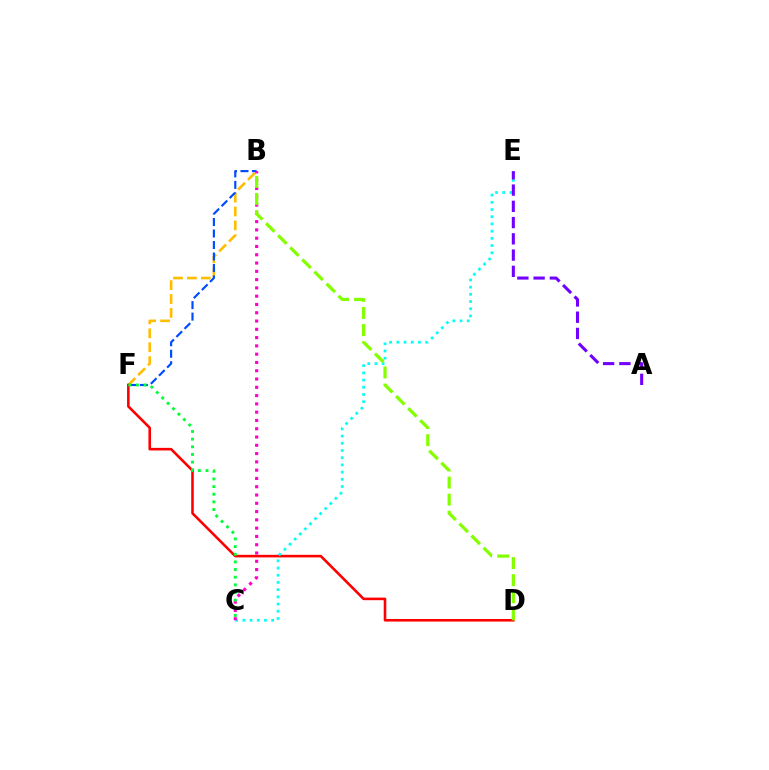{('B', 'F'): [{'color': '#ffbd00', 'line_style': 'dashed', 'thickness': 1.89}, {'color': '#004bff', 'line_style': 'dashed', 'thickness': 1.56}], ('D', 'F'): [{'color': '#ff0000', 'line_style': 'solid', 'thickness': 1.86}], ('C', 'E'): [{'color': '#00fff6', 'line_style': 'dotted', 'thickness': 1.96}], ('B', 'C'): [{'color': '#ff00cf', 'line_style': 'dotted', 'thickness': 2.25}], ('B', 'D'): [{'color': '#84ff00', 'line_style': 'dashed', 'thickness': 2.32}], ('A', 'E'): [{'color': '#7200ff', 'line_style': 'dashed', 'thickness': 2.21}], ('C', 'F'): [{'color': '#00ff39', 'line_style': 'dotted', 'thickness': 2.08}]}